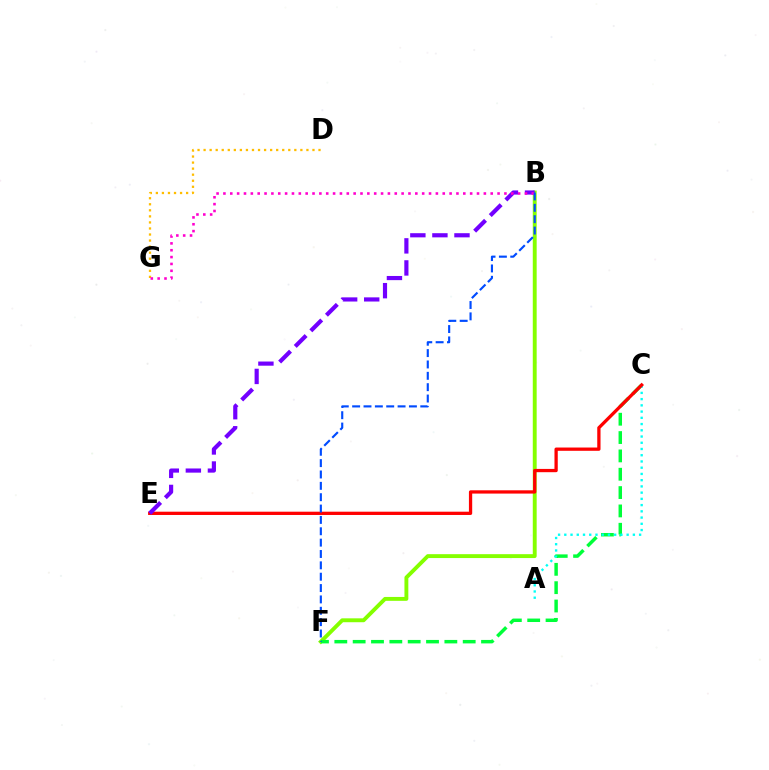{('B', 'F'): [{'color': '#84ff00', 'line_style': 'solid', 'thickness': 2.8}, {'color': '#004bff', 'line_style': 'dashed', 'thickness': 1.54}], ('C', 'F'): [{'color': '#00ff39', 'line_style': 'dashed', 'thickness': 2.49}], ('A', 'C'): [{'color': '#00fff6', 'line_style': 'dotted', 'thickness': 1.69}], ('D', 'G'): [{'color': '#ffbd00', 'line_style': 'dotted', 'thickness': 1.64}], ('C', 'E'): [{'color': '#ff0000', 'line_style': 'solid', 'thickness': 2.36}], ('B', 'E'): [{'color': '#7200ff', 'line_style': 'dashed', 'thickness': 3.0}], ('B', 'G'): [{'color': '#ff00cf', 'line_style': 'dotted', 'thickness': 1.86}]}